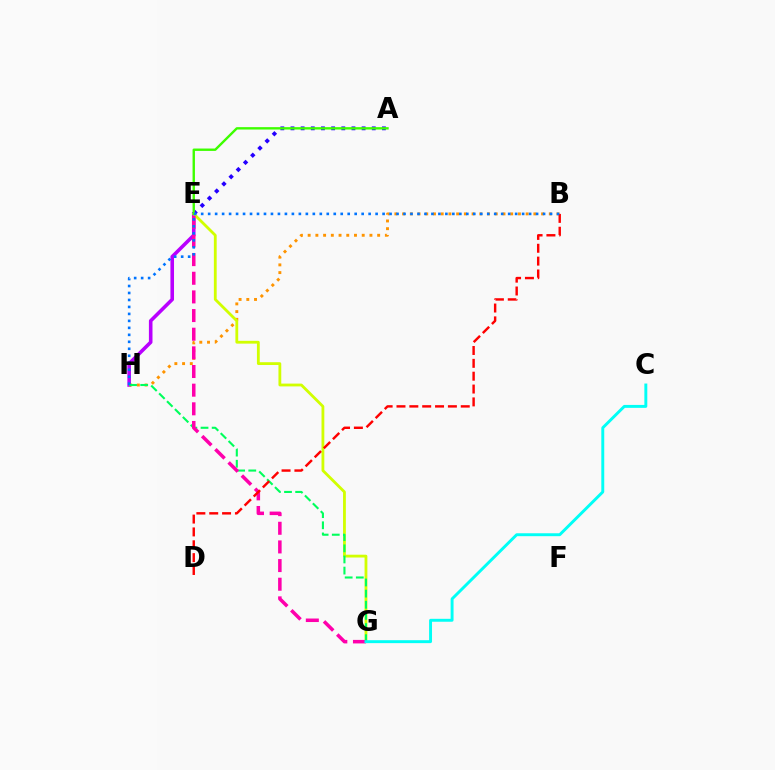{('E', 'H'): [{'color': '#b900ff', 'line_style': 'solid', 'thickness': 2.58}], ('B', 'H'): [{'color': '#ff9400', 'line_style': 'dotted', 'thickness': 2.1}, {'color': '#0074ff', 'line_style': 'dotted', 'thickness': 1.9}], ('E', 'G'): [{'color': '#d1ff00', 'line_style': 'solid', 'thickness': 2.02}, {'color': '#ff00ac', 'line_style': 'dashed', 'thickness': 2.53}], ('G', 'H'): [{'color': '#00ff5c', 'line_style': 'dashed', 'thickness': 1.51}], ('A', 'E'): [{'color': '#2500ff', 'line_style': 'dotted', 'thickness': 2.76}, {'color': '#3dff00', 'line_style': 'solid', 'thickness': 1.72}], ('C', 'G'): [{'color': '#00fff6', 'line_style': 'solid', 'thickness': 2.11}], ('B', 'D'): [{'color': '#ff0000', 'line_style': 'dashed', 'thickness': 1.75}]}